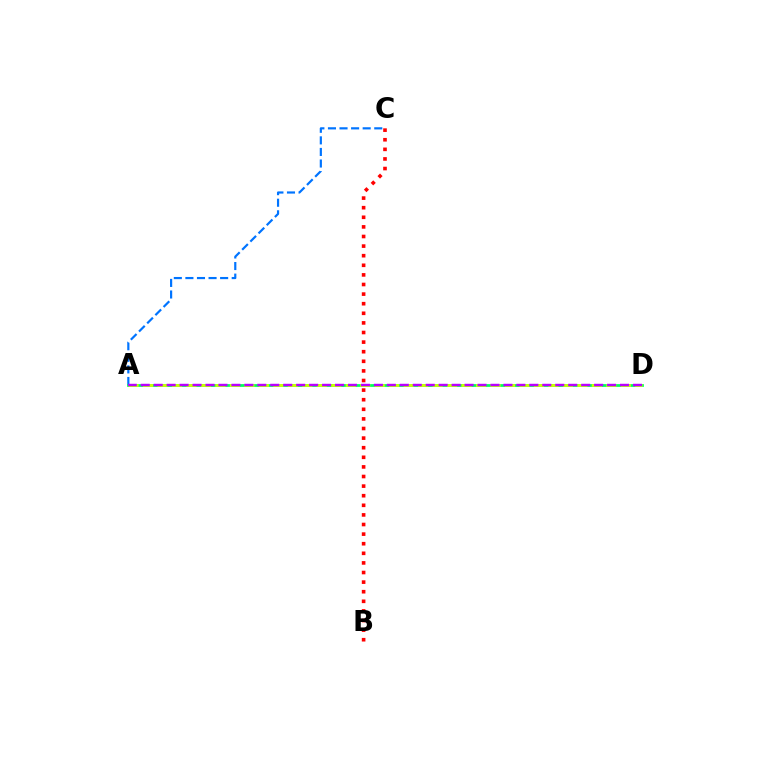{('A', 'C'): [{'color': '#0074ff', 'line_style': 'dashed', 'thickness': 1.57}], ('A', 'D'): [{'color': '#00ff5c', 'line_style': 'solid', 'thickness': 1.98}, {'color': '#d1ff00', 'line_style': 'dashed', 'thickness': 1.97}, {'color': '#b900ff', 'line_style': 'dashed', 'thickness': 1.76}], ('B', 'C'): [{'color': '#ff0000', 'line_style': 'dotted', 'thickness': 2.61}]}